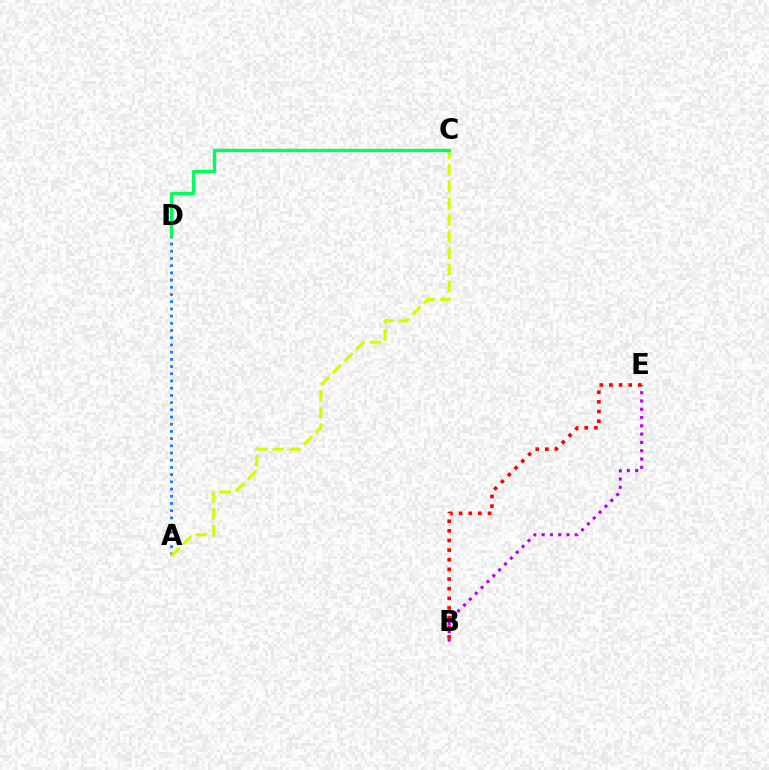{('B', 'E'): [{'color': '#b900ff', 'line_style': 'dotted', 'thickness': 2.25}, {'color': '#ff0000', 'line_style': 'dotted', 'thickness': 2.62}], ('A', 'D'): [{'color': '#0074ff', 'line_style': 'dotted', 'thickness': 1.96}], ('A', 'C'): [{'color': '#d1ff00', 'line_style': 'dashed', 'thickness': 2.26}], ('C', 'D'): [{'color': '#00ff5c', 'line_style': 'solid', 'thickness': 2.42}]}